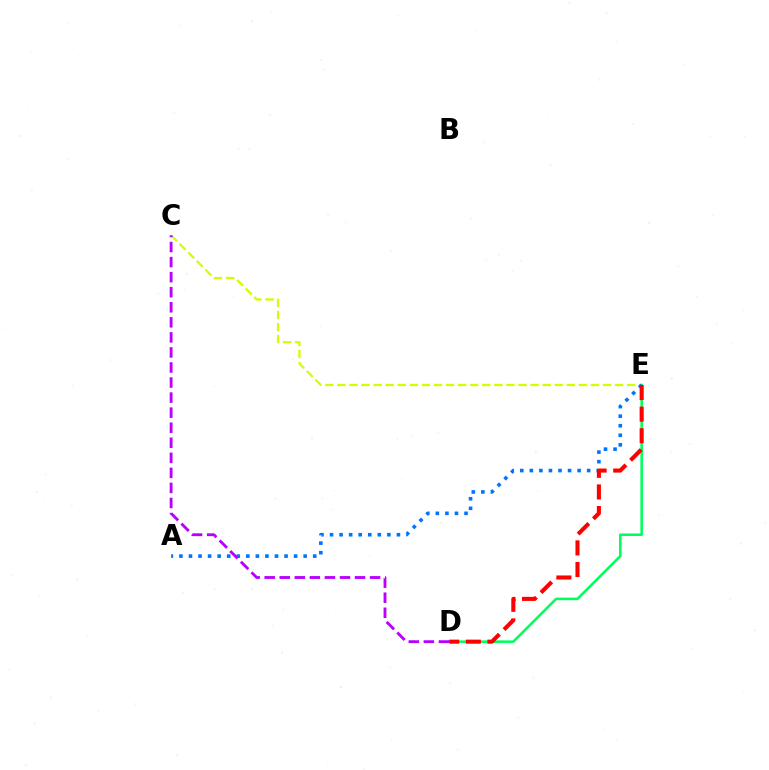{('C', 'E'): [{'color': '#d1ff00', 'line_style': 'dashed', 'thickness': 1.64}], ('D', 'E'): [{'color': '#00ff5c', 'line_style': 'solid', 'thickness': 1.85}, {'color': '#ff0000', 'line_style': 'dashed', 'thickness': 2.94}], ('A', 'E'): [{'color': '#0074ff', 'line_style': 'dotted', 'thickness': 2.6}], ('C', 'D'): [{'color': '#b900ff', 'line_style': 'dashed', 'thickness': 2.05}]}